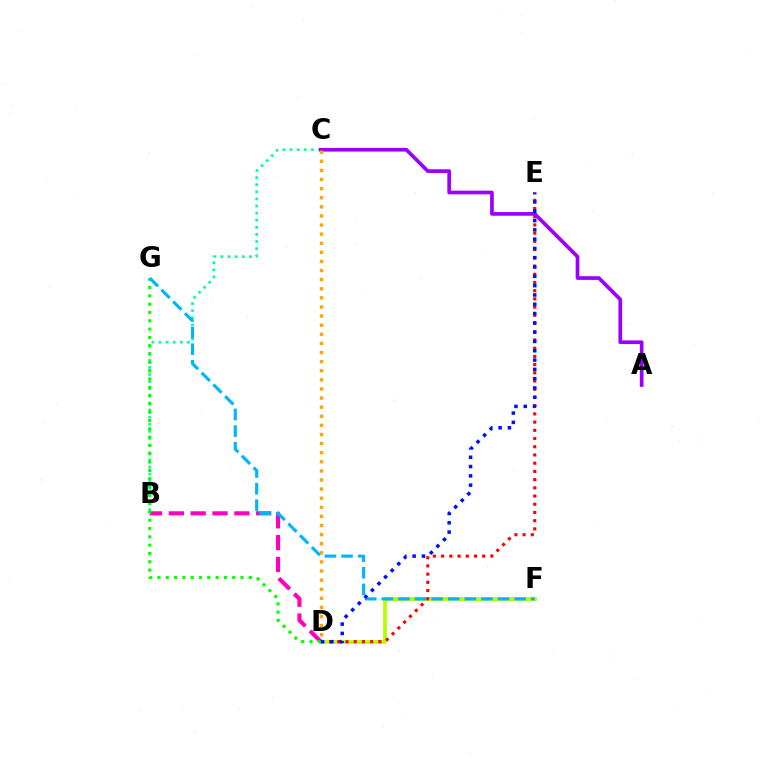{('B', 'C'): [{'color': '#00ff9d', 'line_style': 'dotted', 'thickness': 1.93}], ('D', 'F'): [{'color': '#b3ff00', 'line_style': 'solid', 'thickness': 2.73}], ('B', 'D'): [{'color': '#ff00bd', 'line_style': 'dashed', 'thickness': 2.97}], ('D', 'G'): [{'color': '#08ff00', 'line_style': 'dotted', 'thickness': 2.26}], ('D', 'E'): [{'color': '#ff0000', 'line_style': 'dotted', 'thickness': 2.23}, {'color': '#0010ff', 'line_style': 'dotted', 'thickness': 2.53}], ('F', 'G'): [{'color': '#00b5ff', 'line_style': 'dashed', 'thickness': 2.26}], ('A', 'C'): [{'color': '#9b00ff', 'line_style': 'solid', 'thickness': 2.66}], ('C', 'D'): [{'color': '#ffa500', 'line_style': 'dotted', 'thickness': 2.47}]}